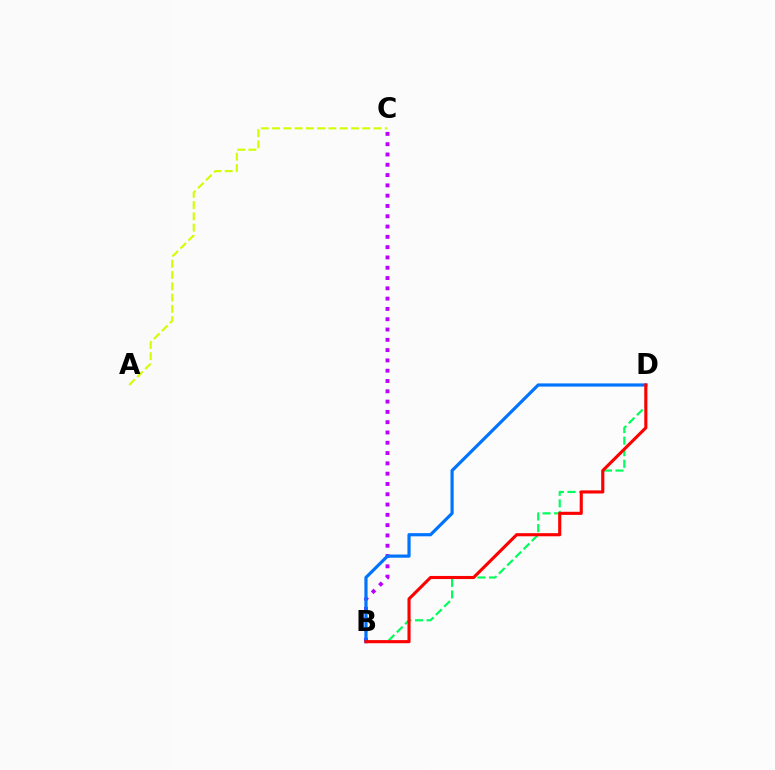{('B', 'C'): [{'color': '#b900ff', 'line_style': 'dotted', 'thickness': 2.8}], ('A', 'C'): [{'color': '#d1ff00', 'line_style': 'dashed', 'thickness': 1.53}], ('B', 'D'): [{'color': '#00ff5c', 'line_style': 'dashed', 'thickness': 1.57}, {'color': '#0074ff', 'line_style': 'solid', 'thickness': 2.3}, {'color': '#ff0000', 'line_style': 'solid', 'thickness': 2.24}]}